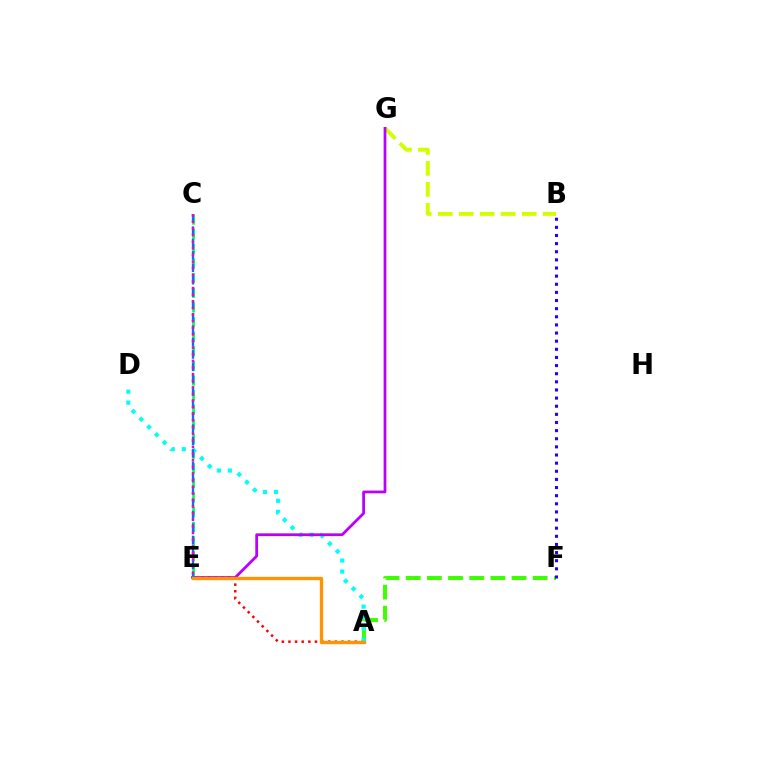{('A', 'F'): [{'color': '#3dff00', 'line_style': 'dashed', 'thickness': 2.88}], ('B', 'G'): [{'color': '#d1ff00', 'line_style': 'dashed', 'thickness': 2.85}], ('C', 'E'): [{'color': '#00ff5c', 'line_style': 'dashed', 'thickness': 1.99}, {'color': '#0074ff', 'line_style': 'dashed', 'thickness': 1.68}, {'color': '#ff00ac', 'line_style': 'dotted', 'thickness': 1.8}], ('A', 'E'): [{'color': '#ff0000', 'line_style': 'dotted', 'thickness': 1.8}, {'color': '#ff9400', 'line_style': 'solid', 'thickness': 2.4}], ('A', 'D'): [{'color': '#00fff6', 'line_style': 'dotted', 'thickness': 2.98}], ('B', 'F'): [{'color': '#2500ff', 'line_style': 'dotted', 'thickness': 2.21}], ('E', 'G'): [{'color': '#b900ff', 'line_style': 'solid', 'thickness': 1.99}]}